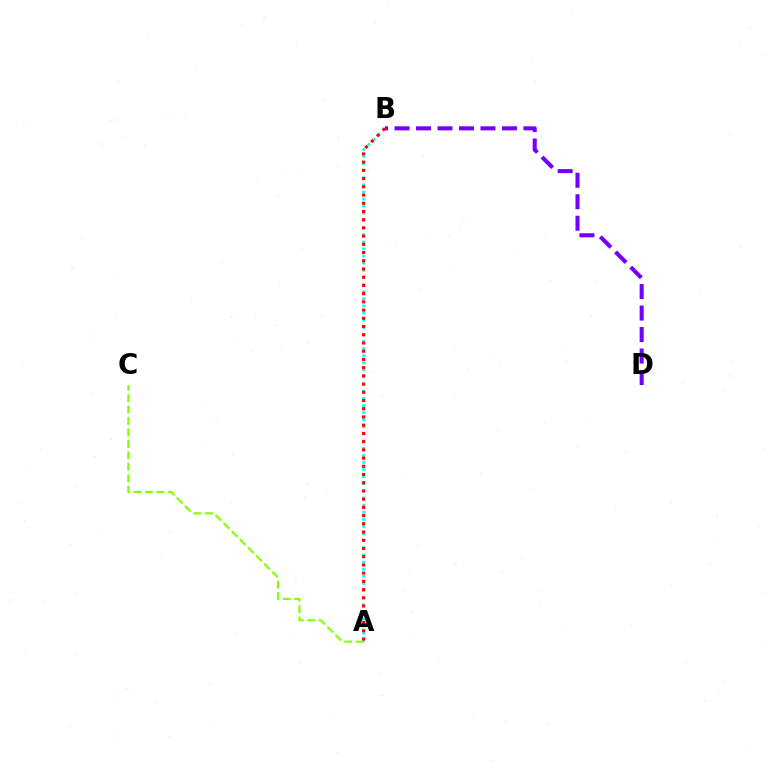{('A', 'B'): [{'color': '#00fff6', 'line_style': 'dotted', 'thickness': 1.93}, {'color': '#ff0000', 'line_style': 'dotted', 'thickness': 2.23}], ('A', 'C'): [{'color': '#84ff00', 'line_style': 'dashed', 'thickness': 1.56}], ('B', 'D'): [{'color': '#7200ff', 'line_style': 'dashed', 'thickness': 2.92}]}